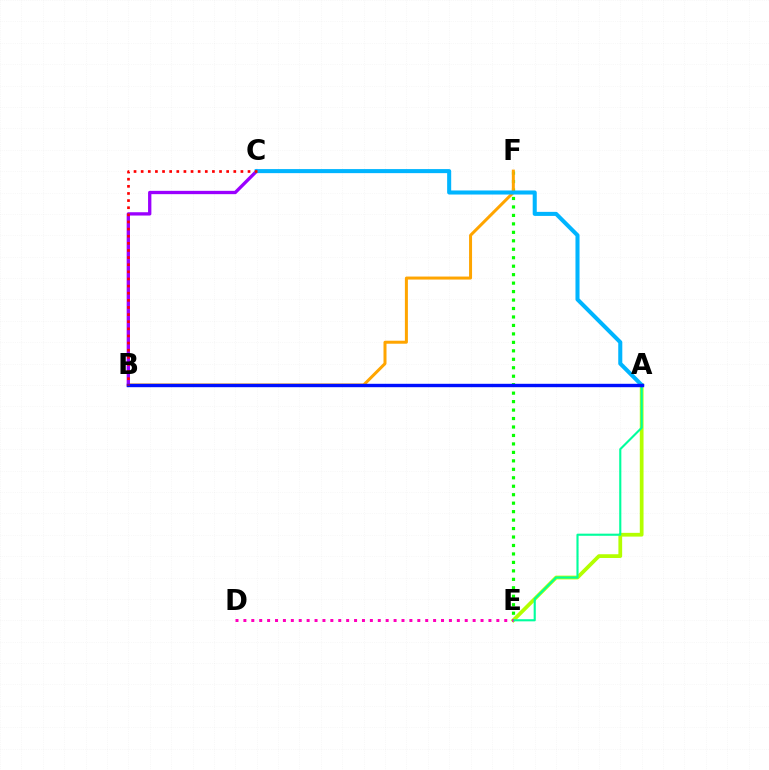{('E', 'F'): [{'color': '#08ff00', 'line_style': 'dotted', 'thickness': 2.3}], ('A', 'E'): [{'color': '#b3ff00', 'line_style': 'solid', 'thickness': 2.69}, {'color': '#00ff9d', 'line_style': 'solid', 'thickness': 1.53}], ('B', 'F'): [{'color': '#ffa500', 'line_style': 'solid', 'thickness': 2.16}], ('B', 'C'): [{'color': '#9b00ff', 'line_style': 'solid', 'thickness': 2.38}, {'color': '#ff0000', 'line_style': 'dotted', 'thickness': 1.94}], ('A', 'C'): [{'color': '#00b5ff', 'line_style': 'solid', 'thickness': 2.92}], ('A', 'B'): [{'color': '#0010ff', 'line_style': 'solid', 'thickness': 2.45}], ('D', 'E'): [{'color': '#ff00bd', 'line_style': 'dotted', 'thickness': 2.15}]}